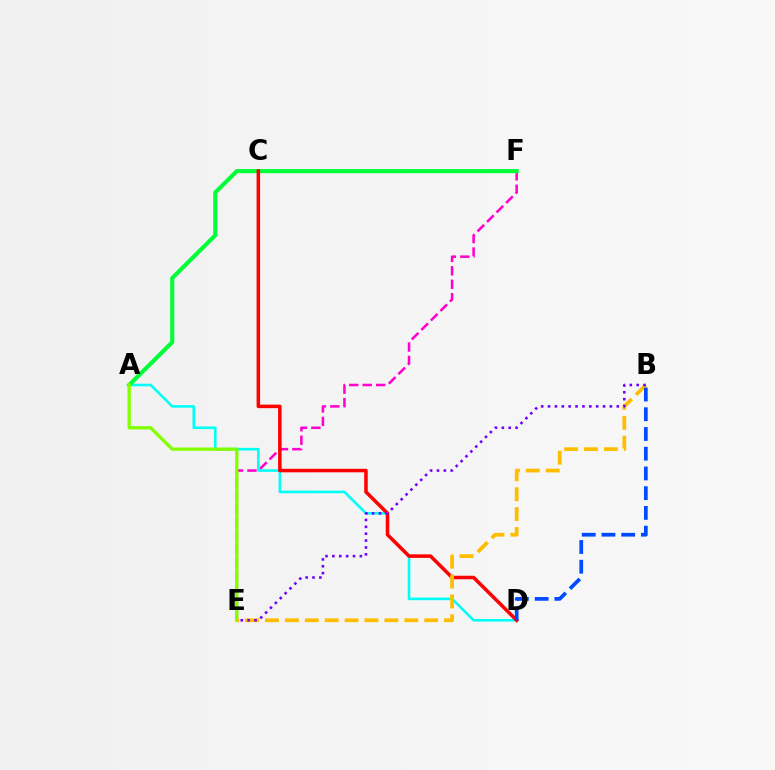{('E', 'F'): [{'color': '#ff00cf', 'line_style': 'dashed', 'thickness': 1.83}], ('A', 'D'): [{'color': '#00fff6', 'line_style': 'solid', 'thickness': 1.87}], ('A', 'F'): [{'color': '#00ff39', 'line_style': 'solid', 'thickness': 2.95}], ('C', 'D'): [{'color': '#ff0000', 'line_style': 'solid', 'thickness': 2.54}], ('A', 'E'): [{'color': '#84ff00', 'line_style': 'solid', 'thickness': 2.37}], ('B', 'E'): [{'color': '#ffbd00', 'line_style': 'dashed', 'thickness': 2.7}, {'color': '#7200ff', 'line_style': 'dotted', 'thickness': 1.87}], ('B', 'D'): [{'color': '#004bff', 'line_style': 'dashed', 'thickness': 2.68}]}